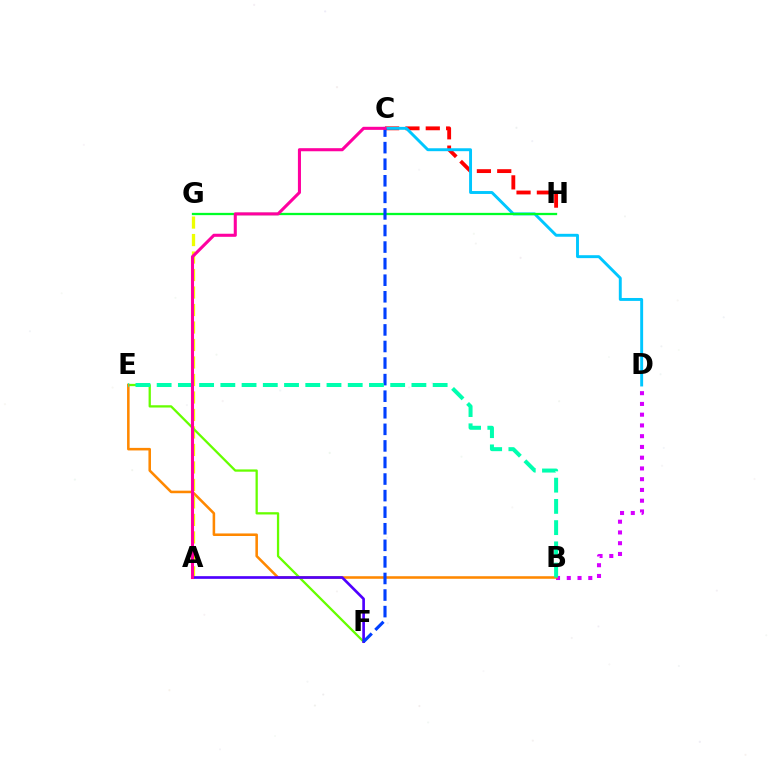{('C', 'H'): [{'color': '#ff0000', 'line_style': 'dashed', 'thickness': 2.76}], ('A', 'G'): [{'color': '#eeff00', 'line_style': 'dashed', 'thickness': 2.38}], ('C', 'D'): [{'color': '#00c7ff', 'line_style': 'solid', 'thickness': 2.1}], ('B', 'D'): [{'color': '#d600ff', 'line_style': 'dotted', 'thickness': 2.92}], ('G', 'H'): [{'color': '#00ff27', 'line_style': 'solid', 'thickness': 1.64}], ('E', 'F'): [{'color': '#66ff00', 'line_style': 'solid', 'thickness': 1.64}], ('B', 'E'): [{'color': '#ff8800', 'line_style': 'solid', 'thickness': 1.84}, {'color': '#00ffaf', 'line_style': 'dashed', 'thickness': 2.88}], ('A', 'F'): [{'color': '#4f00ff', 'line_style': 'solid', 'thickness': 1.92}], ('C', 'F'): [{'color': '#003fff', 'line_style': 'dashed', 'thickness': 2.25}], ('A', 'C'): [{'color': '#ff00a0', 'line_style': 'solid', 'thickness': 2.21}]}